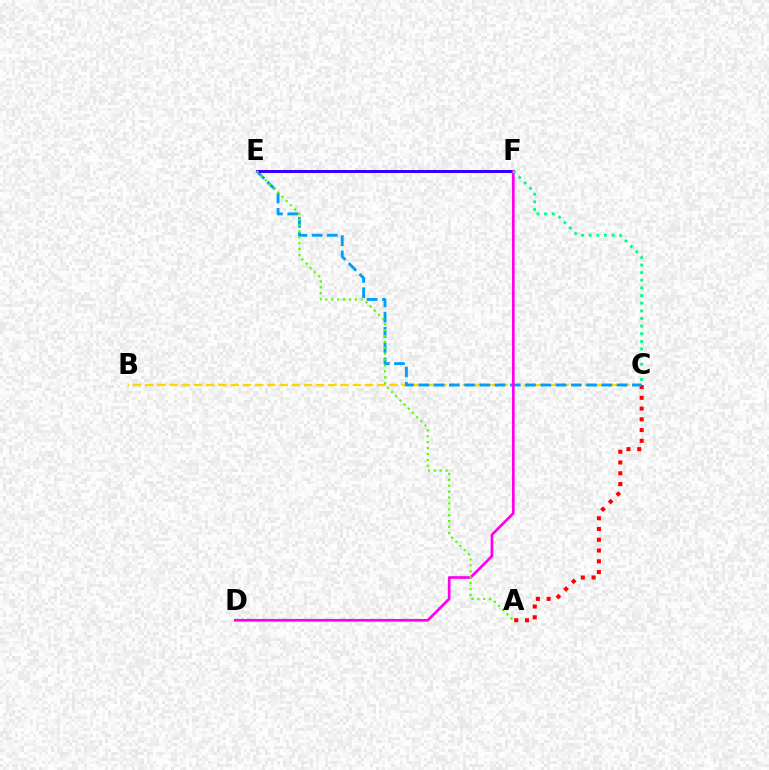{('B', 'C'): [{'color': '#ffd500', 'line_style': 'dashed', 'thickness': 1.66}], ('A', 'C'): [{'color': '#ff0000', 'line_style': 'dotted', 'thickness': 2.92}], ('C', 'E'): [{'color': '#009eff', 'line_style': 'dashed', 'thickness': 2.07}], ('E', 'F'): [{'color': '#3700ff', 'line_style': 'solid', 'thickness': 2.16}], ('D', 'F'): [{'color': '#ff00ed', 'line_style': 'solid', 'thickness': 1.93}], ('A', 'E'): [{'color': '#4fff00', 'line_style': 'dotted', 'thickness': 1.6}], ('C', 'F'): [{'color': '#00ff86', 'line_style': 'dotted', 'thickness': 2.07}]}